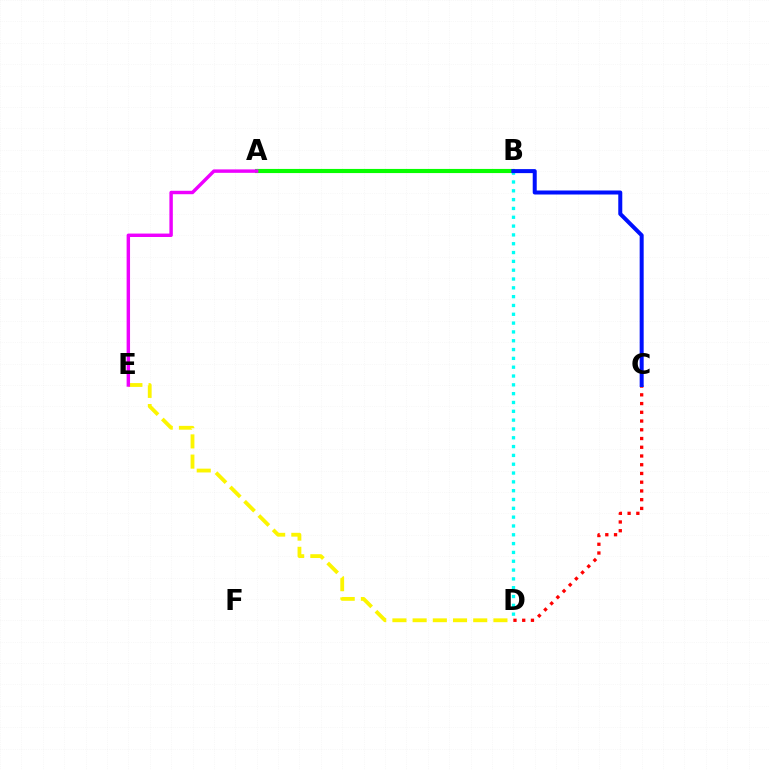{('A', 'B'): [{'color': '#08ff00', 'line_style': 'solid', 'thickness': 2.98}], ('B', 'D'): [{'color': '#00fff6', 'line_style': 'dotted', 'thickness': 2.4}], ('D', 'E'): [{'color': '#fcf500', 'line_style': 'dashed', 'thickness': 2.74}], ('A', 'E'): [{'color': '#ee00ff', 'line_style': 'solid', 'thickness': 2.47}], ('C', 'D'): [{'color': '#ff0000', 'line_style': 'dotted', 'thickness': 2.37}], ('B', 'C'): [{'color': '#0010ff', 'line_style': 'solid', 'thickness': 2.89}]}